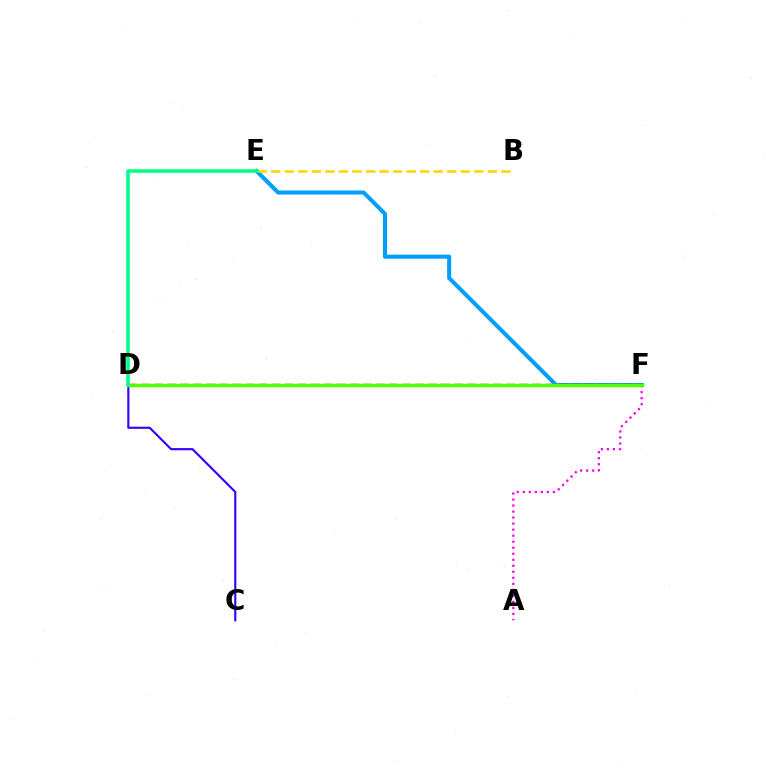{('E', 'F'): [{'color': '#009eff', 'line_style': 'solid', 'thickness': 2.91}], ('C', 'D'): [{'color': '#3700ff', 'line_style': 'solid', 'thickness': 1.55}], ('D', 'F'): [{'color': '#ff0000', 'line_style': 'dashed', 'thickness': 1.77}, {'color': '#4fff00', 'line_style': 'solid', 'thickness': 2.48}], ('A', 'F'): [{'color': '#ff00ed', 'line_style': 'dotted', 'thickness': 1.64}], ('B', 'E'): [{'color': '#ffd500', 'line_style': 'dashed', 'thickness': 1.84}], ('D', 'E'): [{'color': '#00ff86', 'line_style': 'solid', 'thickness': 2.54}]}